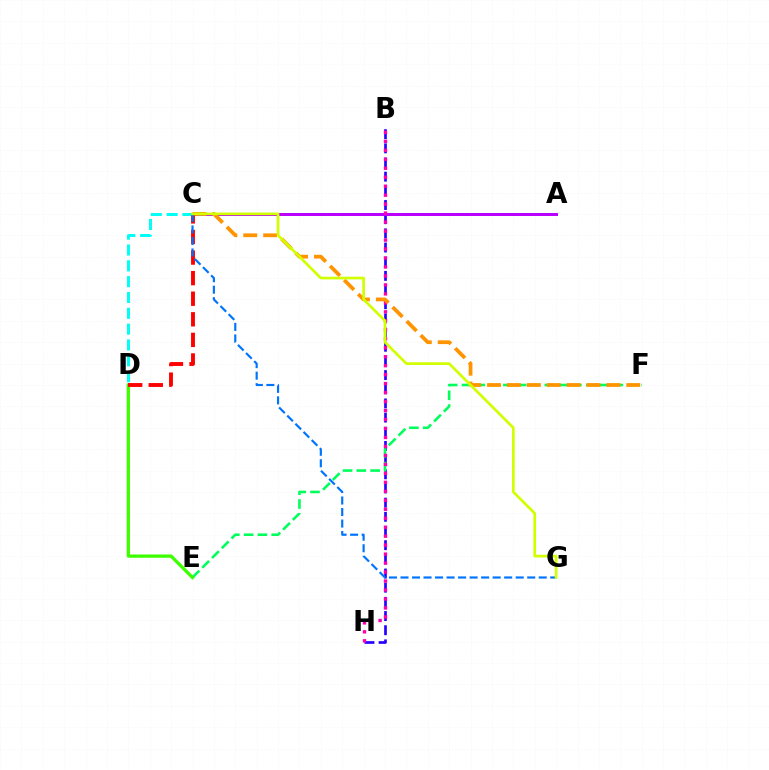{('B', 'H'): [{'color': '#2500ff', 'line_style': 'dashed', 'thickness': 1.93}, {'color': '#ff00ac', 'line_style': 'dotted', 'thickness': 2.44}], ('E', 'F'): [{'color': '#00ff5c', 'line_style': 'dashed', 'thickness': 1.88}], ('A', 'C'): [{'color': '#b900ff', 'line_style': 'solid', 'thickness': 2.13}], ('C', 'D'): [{'color': '#00fff6', 'line_style': 'dashed', 'thickness': 2.15}, {'color': '#ff0000', 'line_style': 'dashed', 'thickness': 2.8}], ('D', 'E'): [{'color': '#3dff00', 'line_style': 'solid', 'thickness': 2.36}], ('C', 'F'): [{'color': '#ff9400', 'line_style': 'dashed', 'thickness': 2.7}], ('C', 'G'): [{'color': '#0074ff', 'line_style': 'dashed', 'thickness': 1.57}, {'color': '#d1ff00', 'line_style': 'solid', 'thickness': 1.94}]}